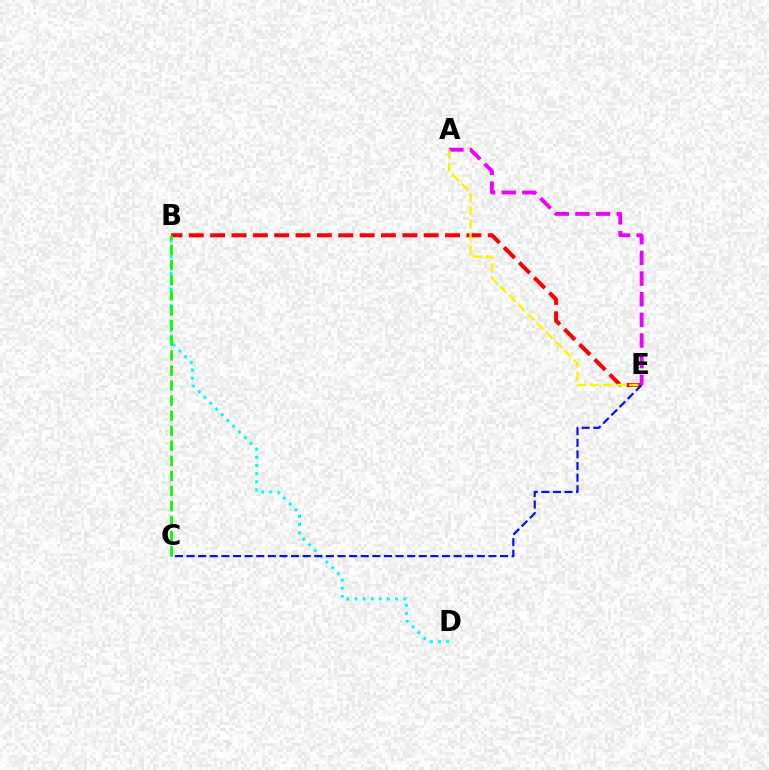{('B', 'D'): [{'color': '#00fff6', 'line_style': 'dotted', 'thickness': 2.21}], ('B', 'E'): [{'color': '#ff0000', 'line_style': 'dashed', 'thickness': 2.9}], ('C', 'E'): [{'color': '#0010ff', 'line_style': 'dashed', 'thickness': 1.58}], ('A', 'E'): [{'color': '#ee00ff', 'line_style': 'dashed', 'thickness': 2.8}, {'color': '#fcf500', 'line_style': 'dashed', 'thickness': 1.77}], ('B', 'C'): [{'color': '#08ff00', 'line_style': 'dashed', 'thickness': 2.05}]}